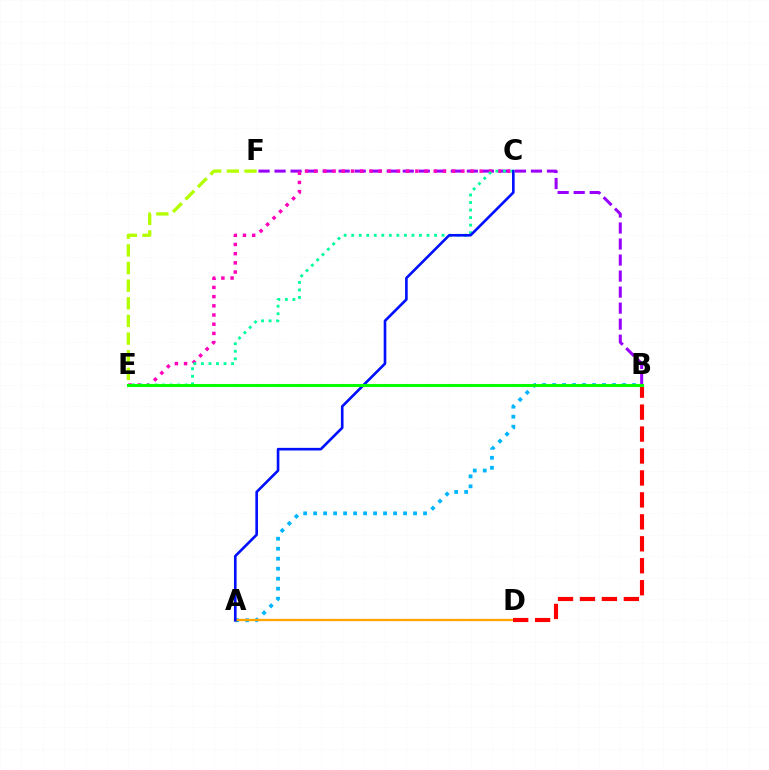{('B', 'F'): [{'color': '#9b00ff', 'line_style': 'dashed', 'thickness': 2.18}], ('C', 'E'): [{'color': '#ff00bd', 'line_style': 'dotted', 'thickness': 2.5}, {'color': '#00ff9d', 'line_style': 'dotted', 'thickness': 2.05}], ('A', 'B'): [{'color': '#00b5ff', 'line_style': 'dotted', 'thickness': 2.71}], ('A', 'D'): [{'color': '#ffa500', 'line_style': 'solid', 'thickness': 1.66}], ('B', 'D'): [{'color': '#ff0000', 'line_style': 'dashed', 'thickness': 2.98}], ('A', 'C'): [{'color': '#0010ff', 'line_style': 'solid', 'thickness': 1.89}], ('B', 'E'): [{'color': '#08ff00', 'line_style': 'solid', 'thickness': 2.21}], ('E', 'F'): [{'color': '#b3ff00', 'line_style': 'dashed', 'thickness': 2.4}]}